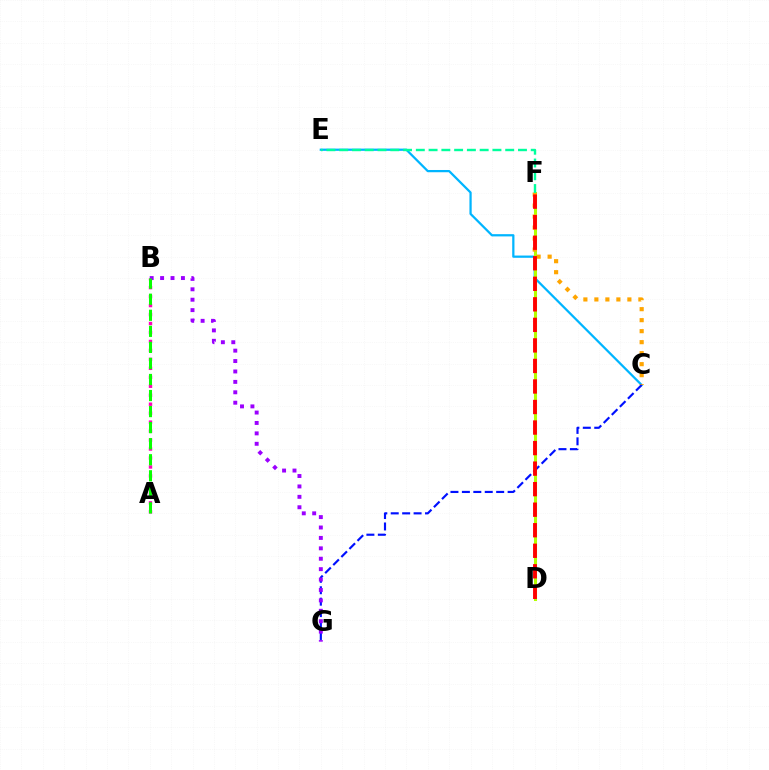{('C', 'E'): [{'color': '#00b5ff', 'line_style': 'solid', 'thickness': 1.62}], ('D', 'F'): [{'color': '#b3ff00', 'line_style': 'solid', 'thickness': 2.2}, {'color': '#ff0000', 'line_style': 'dashed', 'thickness': 2.79}], ('A', 'B'): [{'color': '#ff00bd', 'line_style': 'dotted', 'thickness': 2.44}, {'color': '#08ff00', 'line_style': 'dashed', 'thickness': 2.18}], ('C', 'F'): [{'color': '#ffa500', 'line_style': 'dotted', 'thickness': 2.99}], ('C', 'G'): [{'color': '#0010ff', 'line_style': 'dashed', 'thickness': 1.55}], ('B', 'G'): [{'color': '#9b00ff', 'line_style': 'dotted', 'thickness': 2.83}], ('E', 'F'): [{'color': '#00ff9d', 'line_style': 'dashed', 'thickness': 1.73}]}